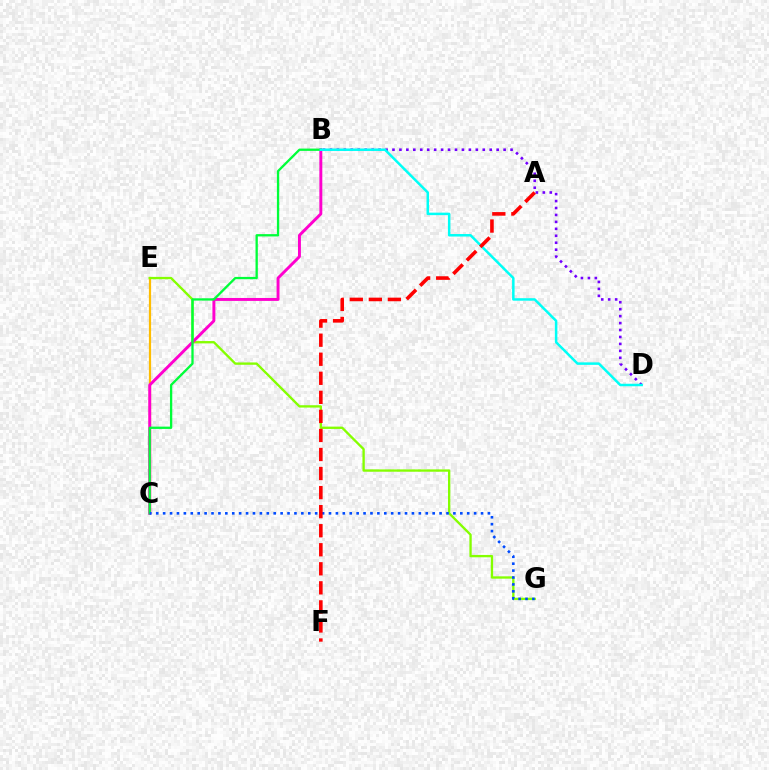{('C', 'E'): [{'color': '#ffbd00', 'line_style': 'solid', 'thickness': 1.6}], ('E', 'G'): [{'color': '#84ff00', 'line_style': 'solid', 'thickness': 1.68}], ('B', 'C'): [{'color': '#ff00cf', 'line_style': 'solid', 'thickness': 2.11}, {'color': '#00ff39', 'line_style': 'solid', 'thickness': 1.66}], ('B', 'D'): [{'color': '#7200ff', 'line_style': 'dotted', 'thickness': 1.89}, {'color': '#00fff6', 'line_style': 'solid', 'thickness': 1.8}], ('C', 'G'): [{'color': '#004bff', 'line_style': 'dotted', 'thickness': 1.88}], ('A', 'F'): [{'color': '#ff0000', 'line_style': 'dashed', 'thickness': 2.59}]}